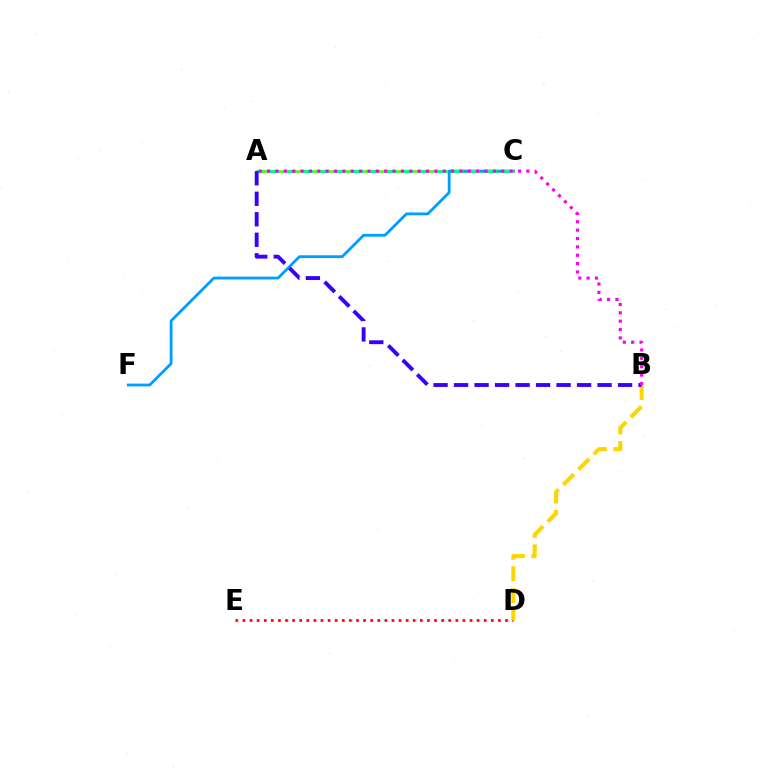{('A', 'C'): [{'color': '#4fff00', 'line_style': 'solid', 'thickness': 1.93}, {'color': '#00ff86', 'line_style': 'dashed', 'thickness': 2.27}], ('D', 'E'): [{'color': '#ff0000', 'line_style': 'dotted', 'thickness': 1.93}], ('C', 'F'): [{'color': '#009eff', 'line_style': 'solid', 'thickness': 2.01}], ('B', 'D'): [{'color': '#ffd500', 'line_style': 'dashed', 'thickness': 2.94}], ('A', 'B'): [{'color': '#3700ff', 'line_style': 'dashed', 'thickness': 2.78}, {'color': '#ff00ed', 'line_style': 'dotted', 'thickness': 2.27}]}